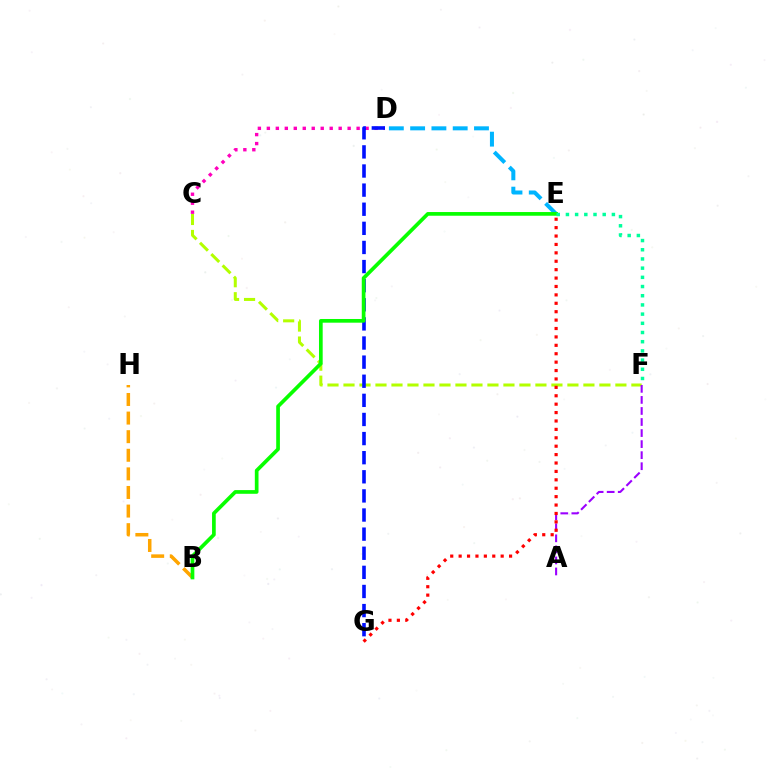{('C', 'F'): [{'color': '#b3ff00', 'line_style': 'dashed', 'thickness': 2.17}], ('C', 'D'): [{'color': '#ff00bd', 'line_style': 'dotted', 'thickness': 2.44}], ('A', 'F'): [{'color': '#9b00ff', 'line_style': 'dashed', 'thickness': 1.5}], ('B', 'H'): [{'color': '#ffa500', 'line_style': 'dashed', 'thickness': 2.53}], ('D', 'E'): [{'color': '#00b5ff', 'line_style': 'dashed', 'thickness': 2.89}], ('E', 'G'): [{'color': '#ff0000', 'line_style': 'dotted', 'thickness': 2.28}], ('D', 'G'): [{'color': '#0010ff', 'line_style': 'dashed', 'thickness': 2.6}], ('B', 'E'): [{'color': '#08ff00', 'line_style': 'solid', 'thickness': 2.66}], ('E', 'F'): [{'color': '#00ff9d', 'line_style': 'dotted', 'thickness': 2.5}]}